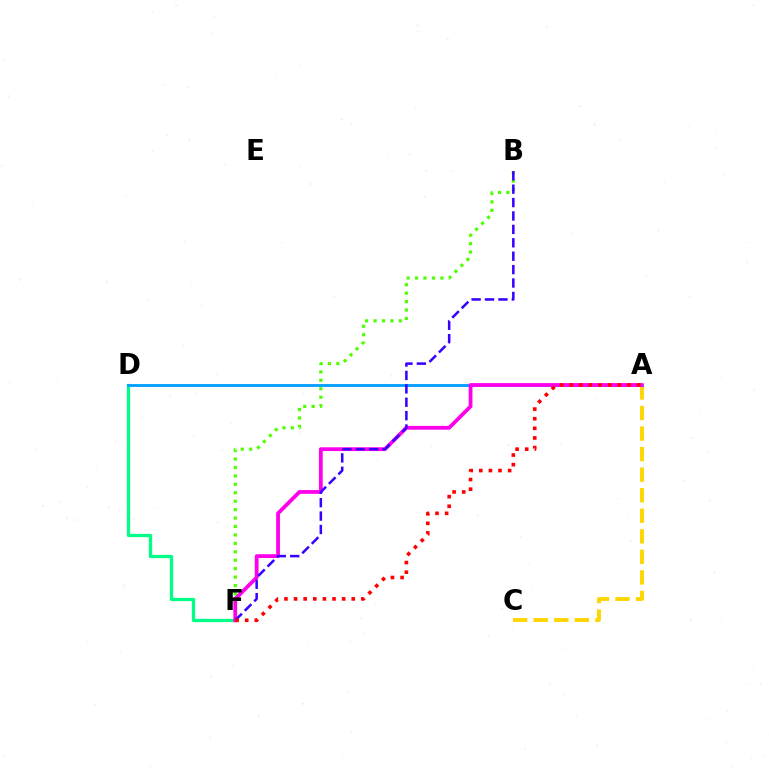{('A', 'C'): [{'color': '#ffd500', 'line_style': 'dashed', 'thickness': 2.79}], ('B', 'F'): [{'color': '#4fff00', 'line_style': 'dotted', 'thickness': 2.29}, {'color': '#3700ff', 'line_style': 'dashed', 'thickness': 1.82}], ('D', 'F'): [{'color': '#00ff86', 'line_style': 'solid', 'thickness': 2.35}], ('A', 'D'): [{'color': '#009eff', 'line_style': 'solid', 'thickness': 2.03}], ('A', 'F'): [{'color': '#ff00ed', 'line_style': 'solid', 'thickness': 2.72}, {'color': '#ff0000', 'line_style': 'dotted', 'thickness': 2.61}]}